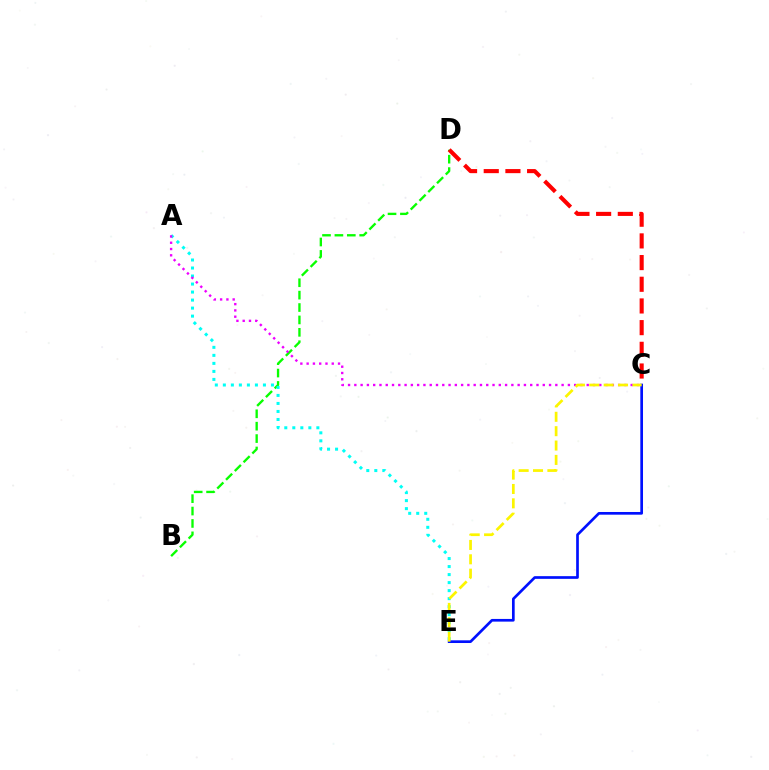{('B', 'D'): [{'color': '#08ff00', 'line_style': 'dashed', 'thickness': 1.68}], ('A', 'E'): [{'color': '#00fff6', 'line_style': 'dotted', 'thickness': 2.18}], ('C', 'D'): [{'color': '#ff0000', 'line_style': 'dashed', 'thickness': 2.95}], ('C', 'E'): [{'color': '#0010ff', 'line_style': 'solid', 'thickness': 1.94}, {'color': '#fcf500', 'line_style': 'dashed', 'thickness': 1.95}], ('A', 'C'): [{'color': '#ee00ff', 'line_style': 'dotted', 'thickness': 1.71}]}